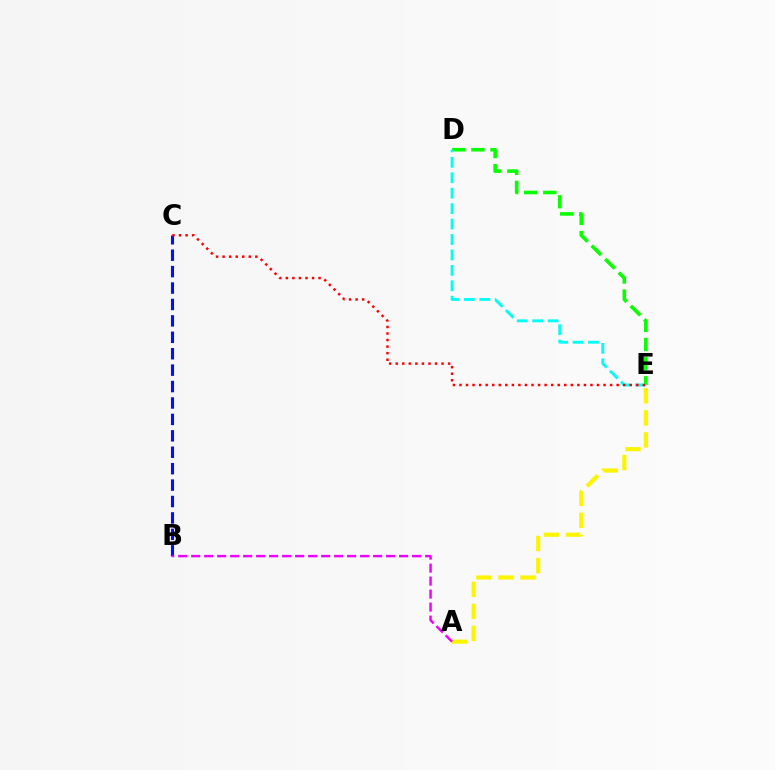{('D', 'E'): [{'color': '#08ff00', 'line_style': 'dashed', 'thickness': 2.6}, {'color': '#00fff6', 'line_style': 'dashed', 'thickness': 2.1}], ('B', 'C'): [{'color': '#0010ff', 'line_style': 'dashed', 'thickness': 2.23}], ('A', 'E'): [{'color': '#fcf500', 'line_style': 'dashed', 'thickness': 3.0}], ('C', 'E'): [{'color': '#ff0000', 'line_style': 'dotted', 'thickness': 1.78}], ('A', 'B'): [{'color': '#ee00ff', 'line_style': 'dashed', 'thickness': 1.77}]}